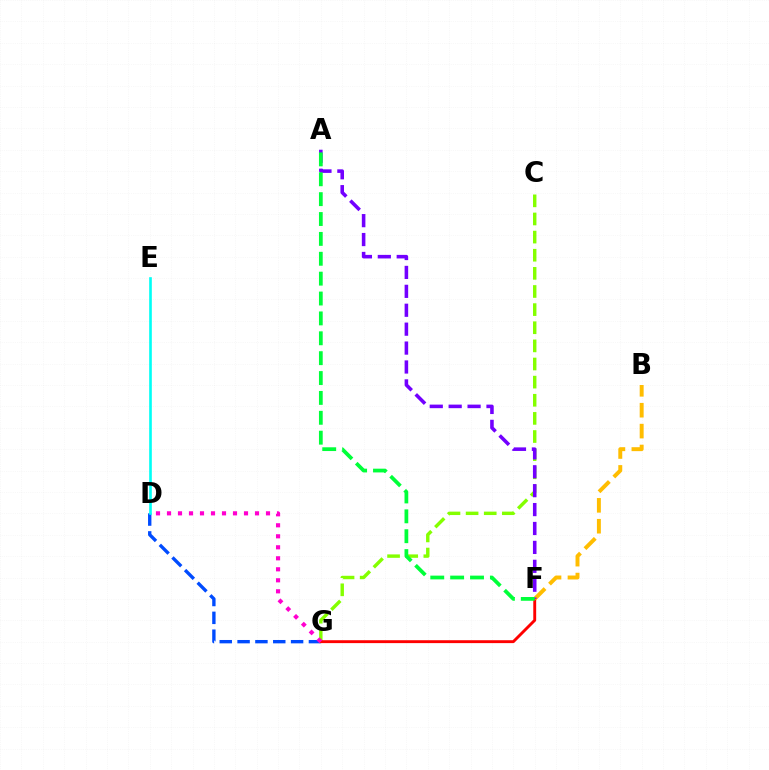{('C', 'G'): [{'color': '#84ff00', 'line_style': 'dashed', 'thickness': 2.46}], ('D', 'G'): [{'color': '#004bff', 'line_style': 'dashed', 'thickness': 2.42}, {'color': '#ff00cf', 'line_style': 'dotted', 'thickness': 2.99}], ('F', 'G'): [{'color': '#ff0000', 'line_style': 'solid', 'thickness': 2.08}], ('B', 'F'): [{'color': '#ffbd00', 'line_style': 'dashed', 'thickness': 2.84}], ('A', 'F'): [{'color': '#7200ff', 'line_style': 'dashed', 'thickness': 2.57}, {'color': '#00ff39', 'line_style': 'dashed', 'thickness': 2.7}], ('D', 'E'): [{'color': '#00fff6', 'line_style': 'solid', 'thickness': 1.9}]}